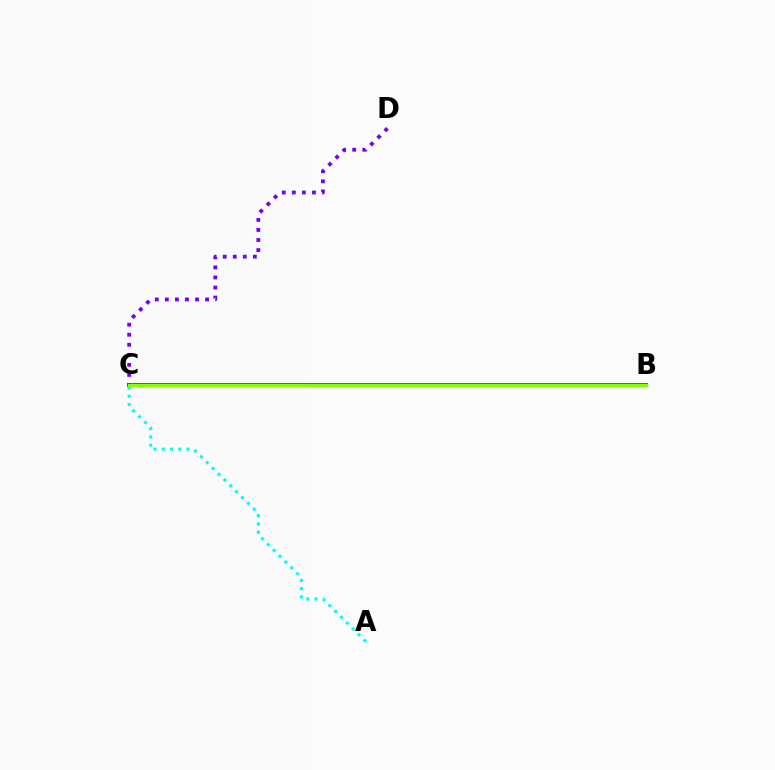{('A', 'C'): [{'color': '#00fff6', 'line_style': 'dotted', 'thickness': 2.24}], ('B', 'C'): [{'color': '#ff0000', 'line_style': 'solid', 'thickness': 2.91}, {'color': '#84ff00', 'line_style': 'solid', 'thickness': 2.47}], ('C', 'D'): [{'color': '#7200ff', 'line_style': 'dotted', 'thickness': 2.73}]}